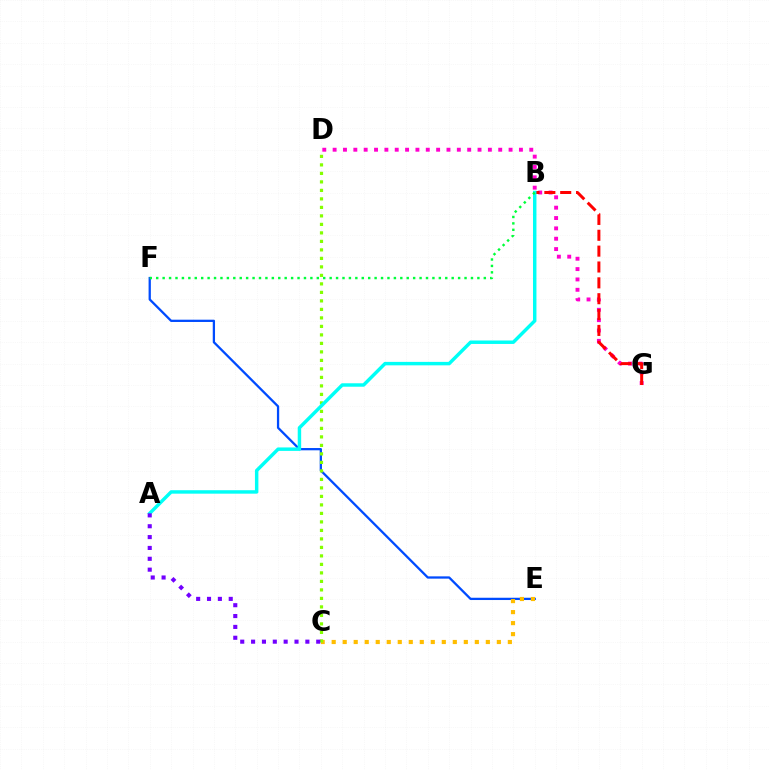{('E', 'F'): [{'color': '#004bff', 'line_style': 'solid', 'thickness': 1.64}], ('C', 'E'): [{'color': '#ffbd00', 'line_style': 'dotted', 'thickness': 2.99}], ('C', 'D'): [{'color': '#84ff00', 'line_style': 'dotted', 'thickness': 2.31}], ('D', 'G'): [{'color': '#ff00cf', 'line_style': 'dotted', 'thickness': 2.81}], ('B', 'G'): [{'color': '#ff0000', 'line_style': 'dashed', 'thickness': 2.15}], ('A', 'B'): [{'color': '#00fff6', 'line_style': 'solid', 'thickness': 2.48}], ('B', 'F'): [{'color': '#00ff39', 'line_style': 'dotted', 'thickness': 1.75}], ('A', 'C'): [{'color': '#7200ff', 'line_style': 'dotted', 'thickness': 2.95}]}